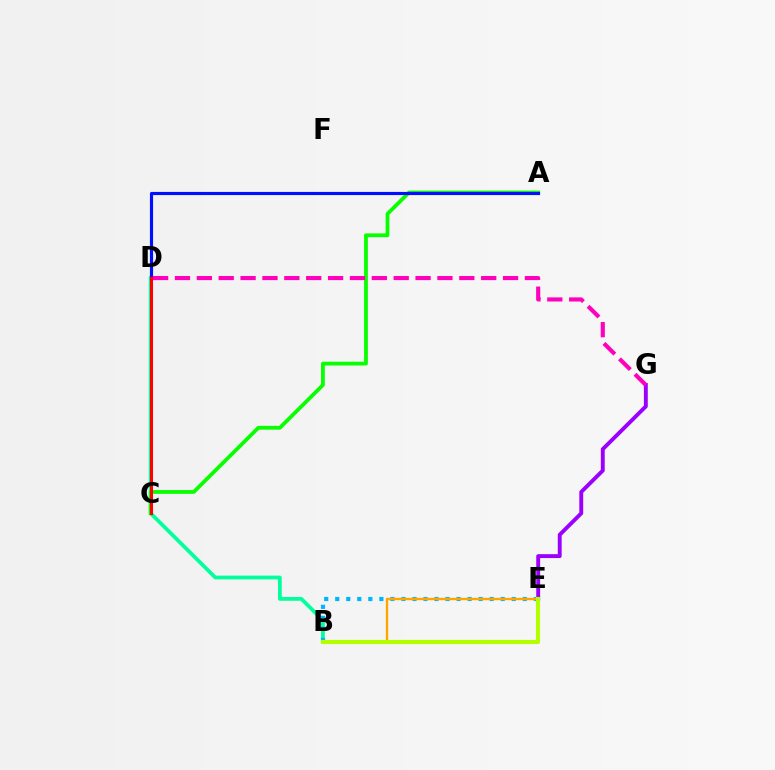{('E', 'G'): [{'color': '#9b00ff', 'line_style': 'solid', 'thickness': 2.81}], ('B', 'D'): [{'color': '#00ff9d', 'line_style': 'solid', 'thickness': 2.69}], ('A', 'C'): [{'color': '#08ff00', 'line_style': 'solid', 'thickness': 2.73}], ('A', 'D'): [{'color': '#0010ff', 'line_style': 'solid', 'thickness': 2.27}], ('B', 'E'): [{'color': '#00b5ff', 'line_style': 'dotted', 'thickness': 3.0}, {'color': '#ffa500', 'line_style': 'solid', 'thickness': 1.71}, {'color': '#b3ff00', 'line_style': 'solid', 'thickness': 2.97}], ('D', 'G'): [{'color': '#ff00bd', 'line_style': 'dashed', 'thickness': 2.97}], ('C', 'D'): [{'color': '#ff0000', 'line_style': 'solid', 'thickness': 2.19}]}